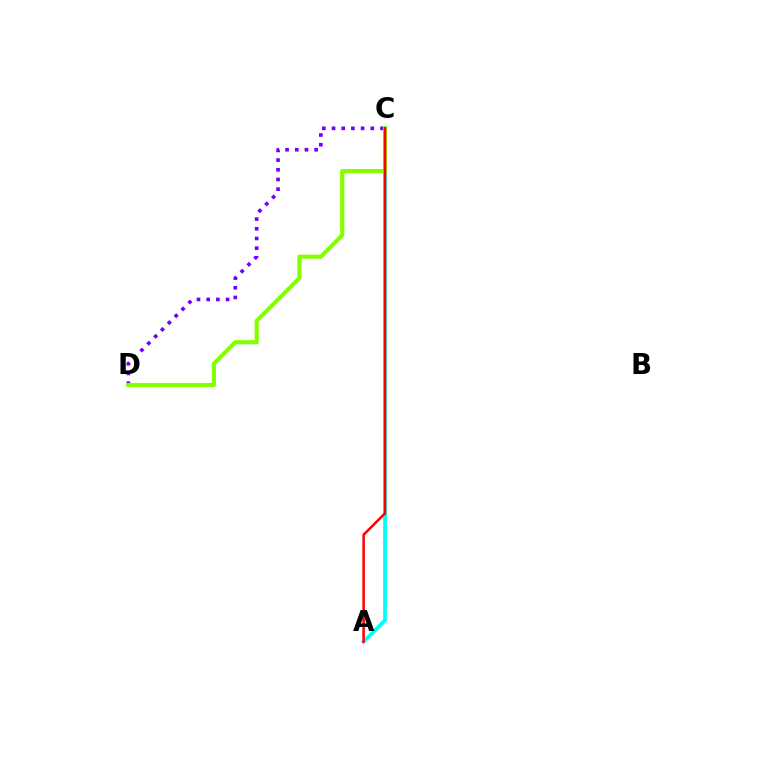{('C', 'D'): [{'color': '#7200ff', 'line_style': 'dotted', 'thickness': 2.63}, {'color': '#84ff00', 'line_style': 'solid', 'thickness': 3.0}], ('A', 'C'): [{'color': '#00fff6', 'line_style': 'solid', 'thickness': 2.68}, {'color': '#ff0000', 'line_style': 'solid', 'thickness': 1.82}]}